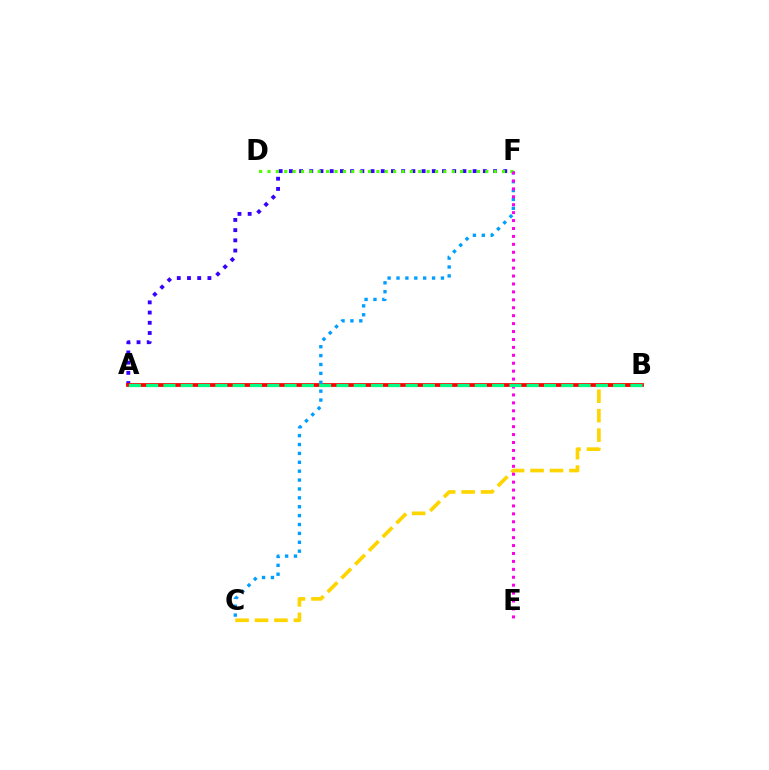{('B', 'C'): [{'color': '#ffd500', 'line_style': 'dashed', 'thickness': 2.64}], ('A', 'F'): [{'color': '#3700ff', 'line_style': 'dotted', 'thickness': 2.77}], ('A', 'B'): [{'color': '#ff0000', 'line_style': 'solid', 'thickness': 2.72}, {'color': '#00ff86', 'line_style': 'dashed', 'thickness': 2.35}], ('C', 'F'): [{'color': '#009eff', 'line_style': 'dotted', 'thickness': 2.41}], ('D', 'F'): [{'color': '#4fff00', 'line_style': 'dotted', 'thickness': 2.28}], ('E', 'F'): [{'color': '#ff00ed', 'line_style': 'dotted', 'thickness': 2.15}]}